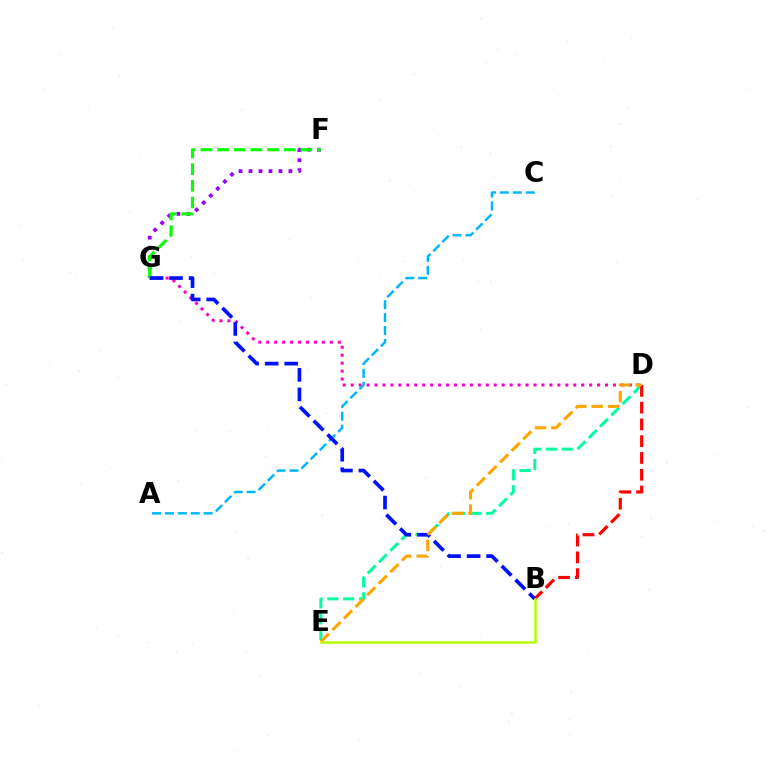{('D', 'G'): [{'color': '#ff00bd', 'line_style': 'dotted', 'thickness': 2.16}], ('F', 'G'): [{'color': '#9b00ff', 'line_style': 'dotted', 'thickness': 2.71}, {'color': '#08ff00', 'line_style': 'dashed', 'thickness': 2.26}], ('D', 'E'): [{'color': '#00ff9d', 'line_style': 'dashed', 'thickness': 2.16}, {'color': '#ffa500', 'line_style': 'dashed', 'thickness': 2.23}], ('A', 'C'): [{'color': '#00b5ff', 'line_style': 'dashed', 'thickness': 1.76}], ('B', 'D'): [{'color': '#ff0000', 'line_style': 'dashed', 'thickness': 2.28}], ('B', 'G'): [{'color': '#0010ff', 'line_style': 'dashed', 'thickness': 2.65}], ('B', 'E'): [{'color': '#b3ff00', 'line_style': 'solid', 'thickness': 1.82}]}